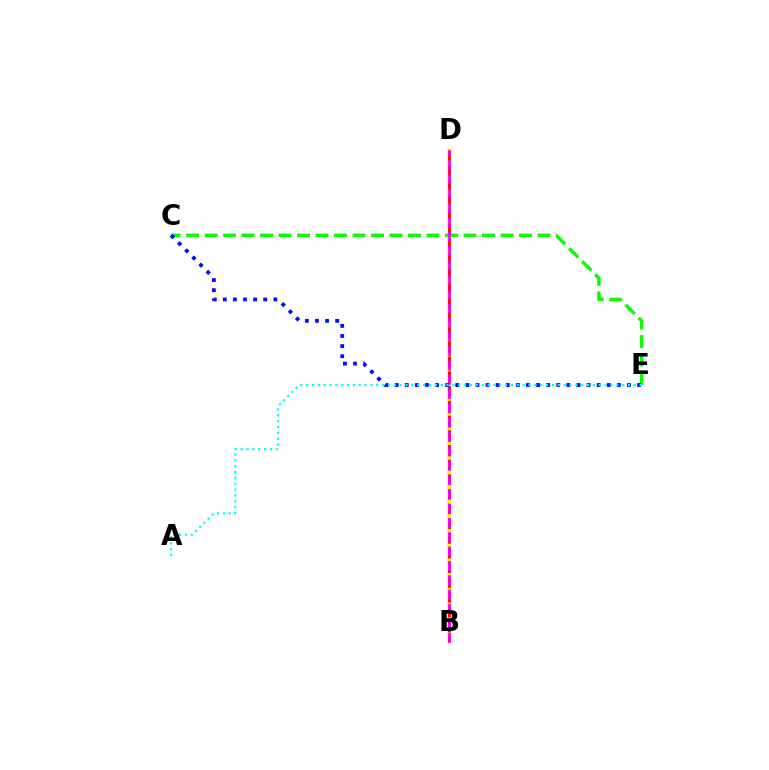{('B', 'D'): [{'color': '#fcf500', 'line_style': 'solid', 'thickness': 2.53}, {'color': '#ff0000', 'line_style': 'dashed', 'thickness': 2.0}, {'color': '#ee00ff', 'line_style': 'dashed', 'thickness': 1.94}], ('C', 'E'): [{'color': '#08ff00', 'line_style': 'dashed', 'thickness': 2.51}, {'color': '#0010ff', 'line_style': 'dotted', 'thickness': 2.74}], ('A', 'E'): [{'color': '#00fff6', 'line_style': 'dotted', 'thickness': 1.59}]}